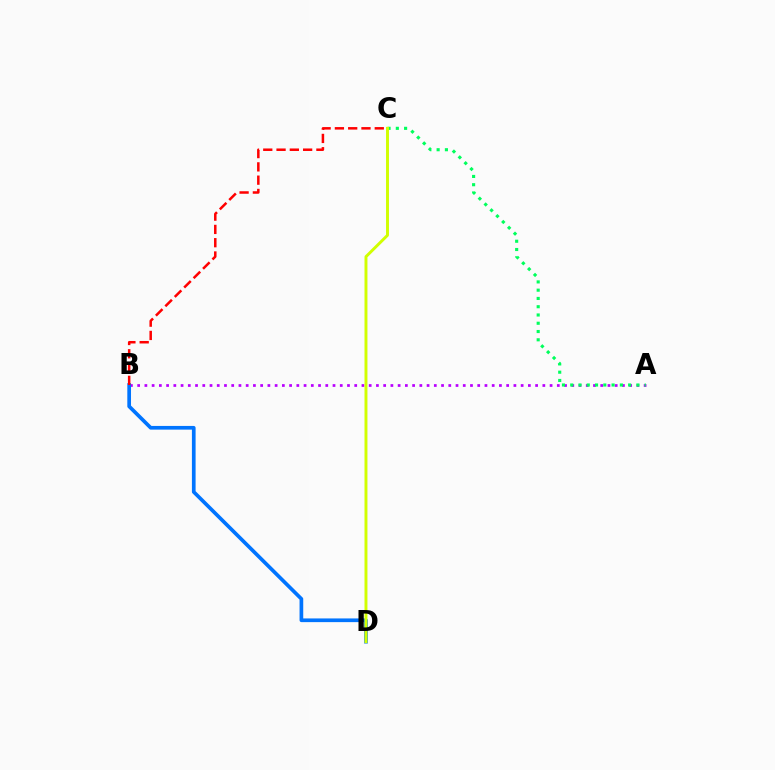{('A', 'B'): [{'color': '#b900ff', 'line_style': 'dotted', 'thickness': 1.97}], ('A', 'C'): [{'color': '#00ff5c', 'line_style': 'dotted', 'thickness': 2.25}], ('B', 'D'): [{'color': '#0074ff', 'line_style': 'solid', 'thickness': 2.66}], ('C', 'D'): [{'color': '#d1ff00', 'line_style': 'solid', 'thickness': 2.11}], ('B', 'C'): [{'color': '#ff0000', 'line_style': 'dashed', 'thickness': 1.81}]}